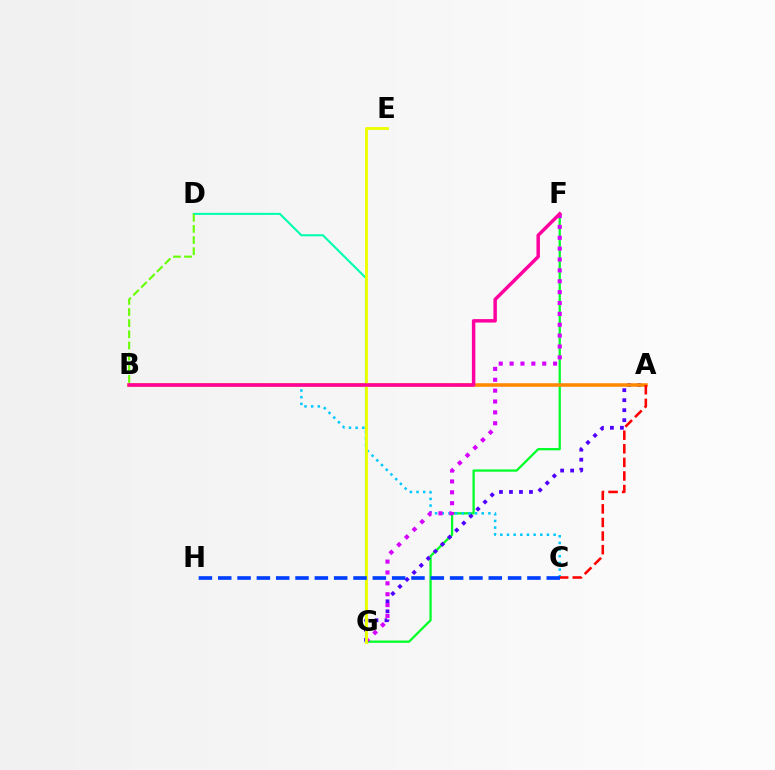{('F', 'G'): [{'color': '#00ff27', 'line_style': 'solid', 'thickness': 1.63}, {'color': '#d600ff', 'line_style': 'dotted', 'thickness': 2.95}], ('A', 'G'): [{'color': '#4f00ff', 'line_style': 'dotted', 'thickness': 2.72}], ('B', 'C'): [{'color': '#00c7ff', 'line_style': 'dotted', 'thickness': 1.81}], ('A', 'B'): [{'color': '#ff8800', 'line_style': 'solid', 'thickness': 2.56}], ('D', 'G'): [{'color': '#00ffaf', 'line_style': 'solid', 'thickness': 1.5}], ('E', 'G'): [{'color': '#eeff00', 'line_style': 'solid', 'thickness': 2.05}], ('A', 'C'): [{'color': '#ff0000', 'line_style': 'dashed', 'thickness': 1.85}], ('B', 'F'): [{'color': '#ff00a0', 'line_style': 'solid', 'thickness': 2.49}], ('B', 'D'): [{'color': '#66ff00', 'line_style': 'dashed', 'thickness': 1.51}], ('C', 'H'): [{'color': '#003fff', 'line_style': 'dashed', 'thickness': 2.63}]}